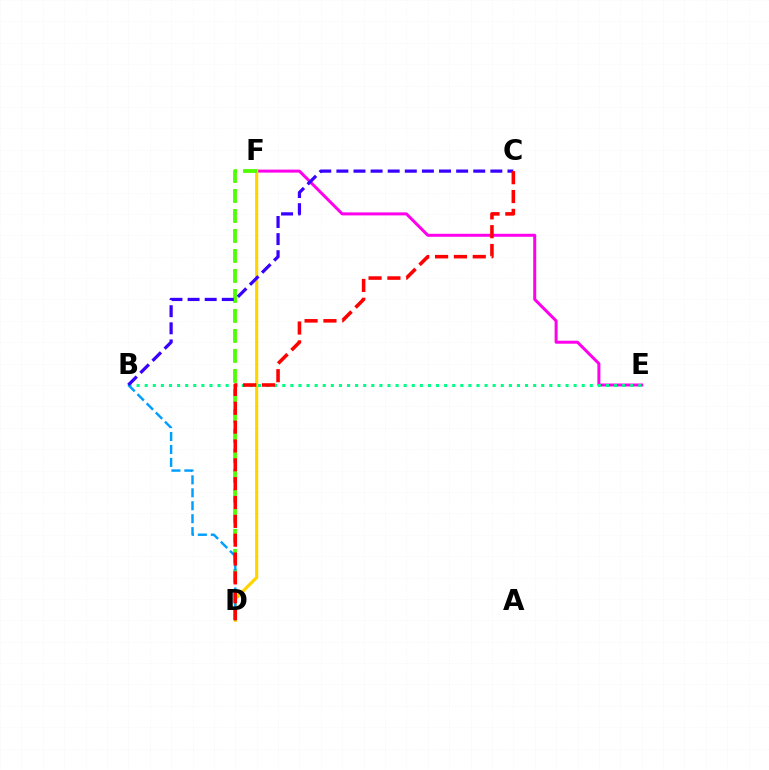{('E', 'F'): [{'color': '#ff00ed', 'line_style': 'solid', 'thickness': 2.16}], ('D', 'F'): [{'color': '#ffd500', 'line_style': 'solid', 'thickness': 2.29}, {'color': '#4fff00', 'line_style': 'dashed', 'thickness': 2.72}], ('B', 'E'): [{'color': '#00ff86', 'line_style': 'dotted', 'thickness': 2.2}], ('B', 'D'): [{'color': '#009eff', 'line_style': 'dashed', 'thickness': 1.76}], ('B', 'C'): [{'color': '#3700ff', 'line_style': 'dashed', 'thickness': 2.32}], ('C', 'D'): [{'color': '#ff0000', 'line_style': 'dashed', 'thickness': 2.56}]}